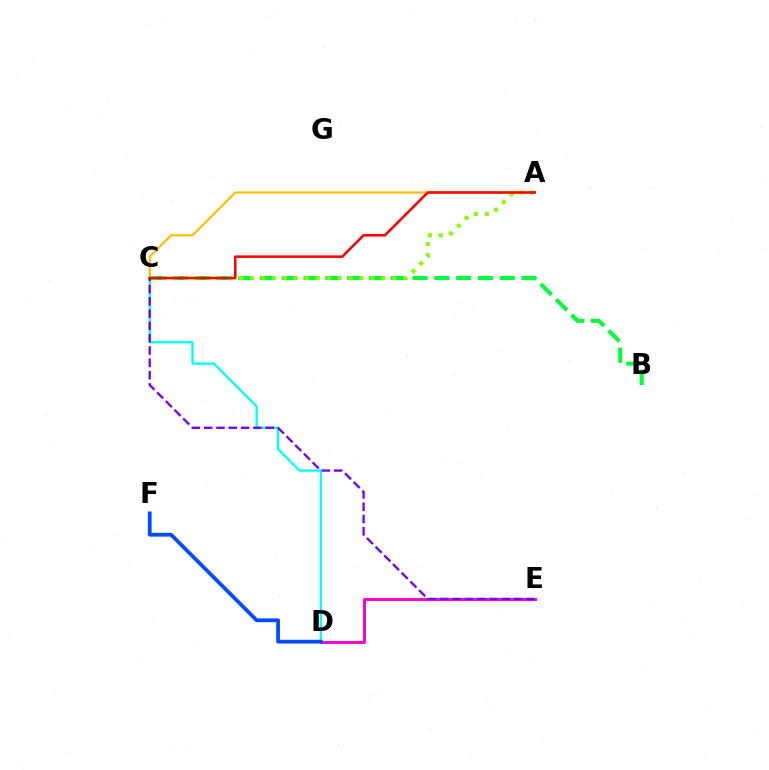{('A', 'C'): [{'color': '#ffbd00', 'line_style': 'solid', 'thickness': 1.57}, {'color': '#84ff00', 'line_style': 'dotted', 'thickness': 2.98}, {'color': '#ff0000', 'line_style': 'solid', 'thickness': 1.83}], ('C', 'D'): [{'color': '#00fff6', 'line_style': 'solid', 'thickness': 1.66}], ('D', 'E'): [{'color': '#ff00cf', 'line_style': 'solid', 'thickness': 2.12}], ('D', 'F'): [{'color': '#004bff', 'line_style': 'solid', 'thickness': 2.71}], ('B', 'C'): [{'color': '#00ff39', 'line_style': 'dashed', 'thickness': 2.96}], ('C', 'E'): [{'color': '#7200ff', 'line_style': 'dashed', 'thickness': 1.67}]}